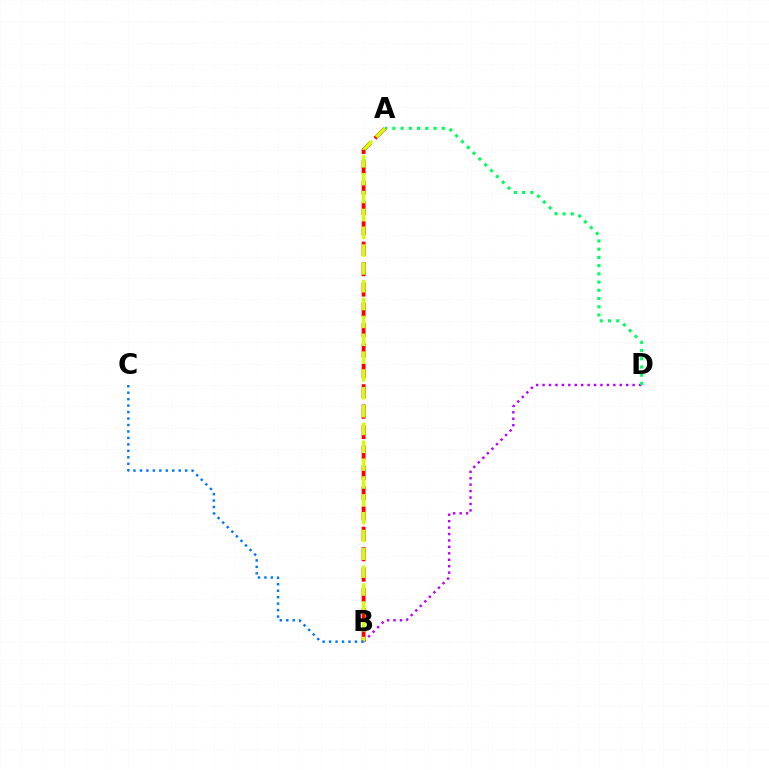{('B', 'D'): [{'color': '#b900ff', 'line_style': 'dotted', 'thickness': 1.75}], ('A', 'D'): [{'color': '#00ff5c', 'line_style': 'dotted', 'thickness': 2.23}], ('A', 'B'): [{'color': '#ff0000', 'line_style': 'dashed', 'thickness': 2.77}, {'color': '#d1ff00', 'line_style': 'dashed', 'thickness': 2.42}], ('B', 'C'): [{'color': '#0074ff', 'line_style': 'dotted', 'thickness': 1.76}]}